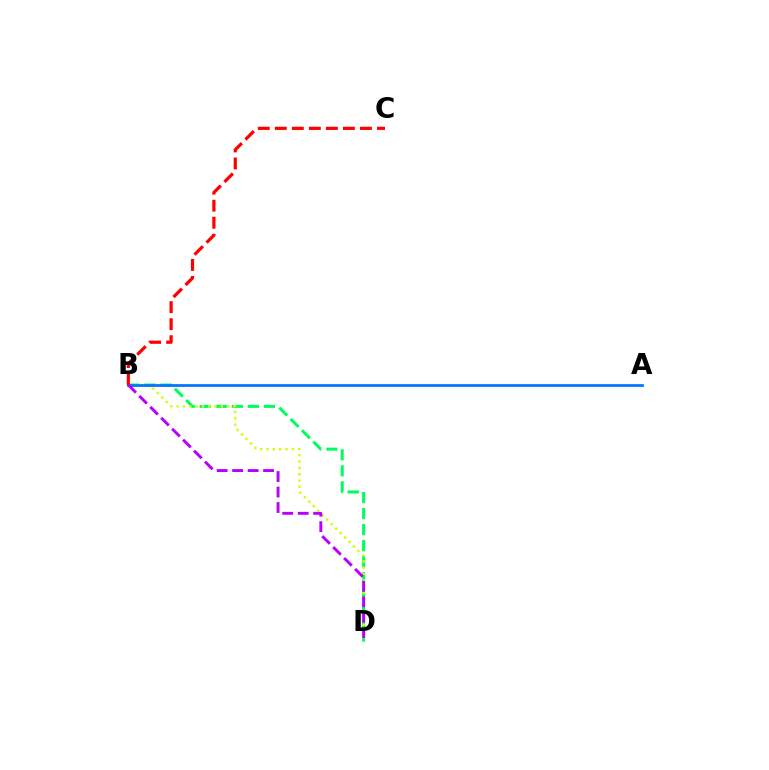{('B', 'D'): [{'color': '#00ff5c', 'line_style': 'dashed', 'thickness': 2.18}, {'color': '#d1ff00', 'line_style': 'dotted', 'thickness': 1.72}, {'color': '#b900ff', 'line_style': 'dashed', 'thickness': 2.1}], ('A', 'B'): [{'color': '#0074ff', 'line_style': 'solid', 'thickness': 1.96}], ('B', 'C'): [{'color': '#ff0000', 'line_style': 'dashed', 'thickness': 2.31}]}